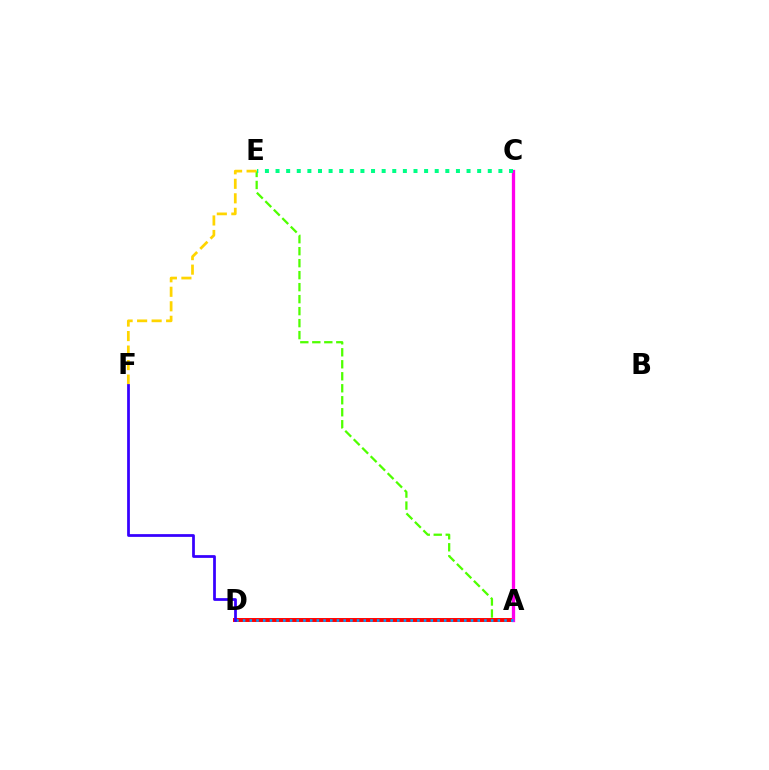{('A', 'E'): [{'color': '#4fff00', 'line_style': 'dashed', 'thickness': 1.63}], ('A', 'D'): [{'color': '#ff0000', 'line_style': 'solid', 'thickness': 2.84}, {'color': '#009eff', 'line_style': 'dotted', 'thickness': 1.82}], ('A', 'C'): [{'color': '#ff00ed', 'line_style': 'solid', 'thickness': 2.37}], ('C', 'E'): [{'color': '#00ff86', 'line_style': 'dotted', 'thickness': 2.88}], ('E', 'F'): [{'color': '#ffd500', 'line_style': 'dashed', 'thickness': 1.97}], ('D', 'F'): [{'color': '#3700ff', 'line_style': 'solid', 'thickness': 1.98}]}